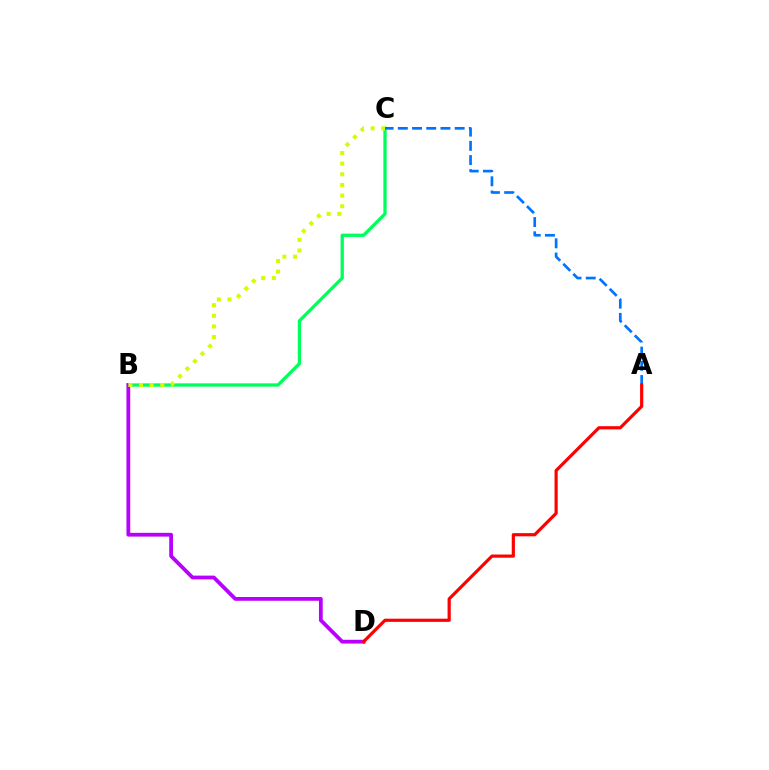{('B', 'C'): [{'color': '#00ff5c', 'line_style': 'solid', 'thickness': 2.38}, {'color': '#d1ff00', 'line_style': 'dotted', 'thickness': 2.89}], ('B', 'D'): [{'color': '#b900ff', 'line_style': 'solid', 'thickness': 2.72}], ('A', 'C'): [{'color': '#0074ff', 'line_style': 'dashed', 'thickness': 1.93}], ('A', 'D'): [{'color': '#ff0000', 'line_style': 'solid', 'thickness': 2.29}]}